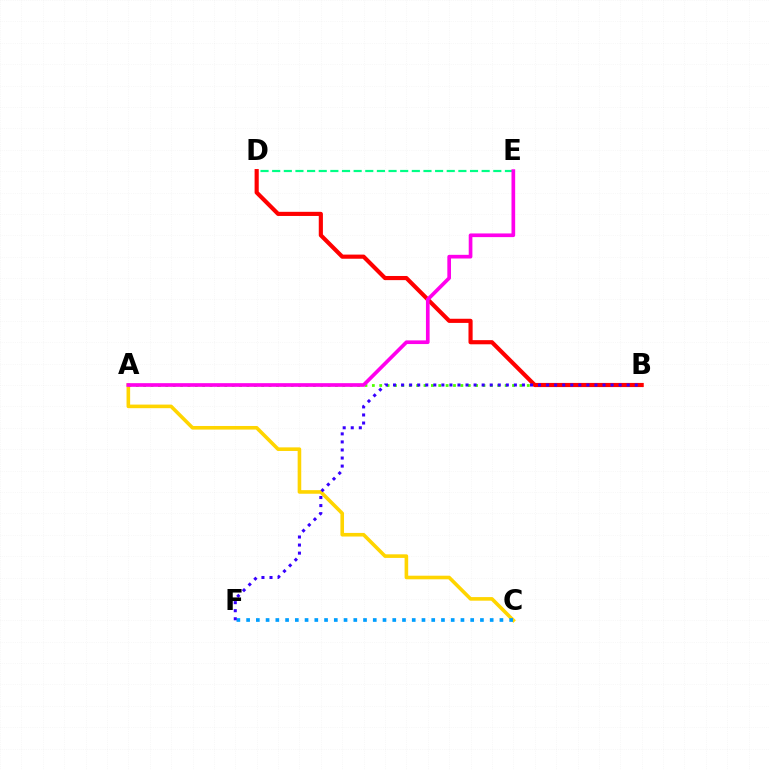{('A', 'C'): [{'color': '#ffd500', 'line_style': 'solid', 'thickness': 2.59}], ('A', 'B'): [{'color': '#4fff00', 'line_style': 'dotted', 'thickness': 2.0}], ('B', 'D'): [{'color': '#ff0000', 'line_style': 'solid', 'thickness': 2.98}], ('D', 'E'): [{'color': '#00ff86', 'line_style': 'dashed', 'thickness': 1.58}], ('C', 'F'): [{'color': '#009eff', 'line_style': 'dotted', 'thickness': 2.65}], ('B', 'F'): [{'color': '#3700ff', 'line_style': 'dotted', 'thickness': 2.19}], ('A', 'E'): [{'color': '#ff00ed', 'line_style': 'solid', 'thickness': 2.64}]}